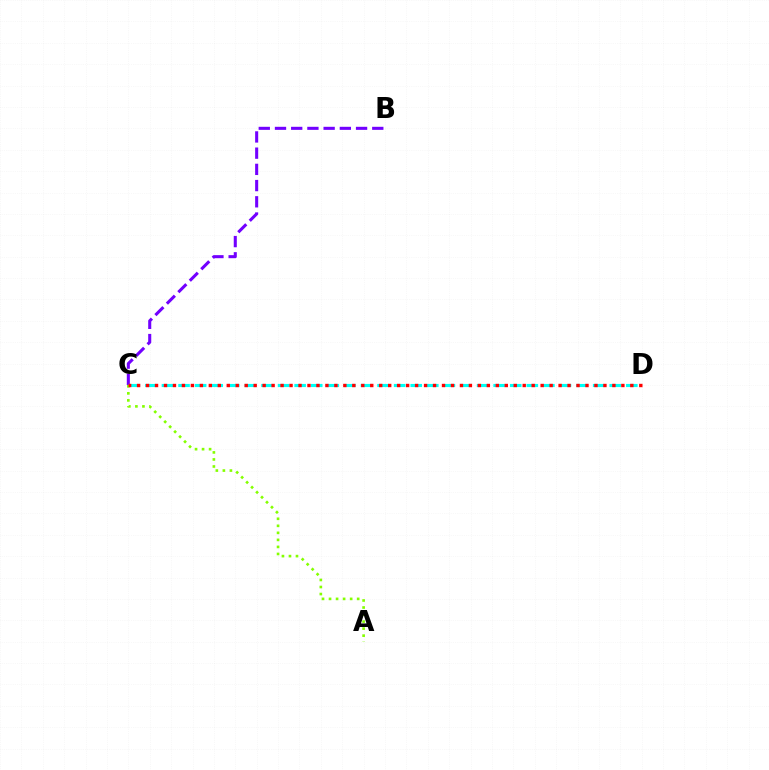{('B', 'C'): [{'color': '#7200ff', 'line_style': 'dashed', 'thickness': 2.2}], ('C', 'D'): [{'color': '#00fff6', 'line_style': 'dashed', 'thickness': 2.25}, {'color': '#ff0000', 'line_style': 'dotted', 'thickness': 2.44}], ('A', 'C'): [{'color': '#84ff00', 'line_style': 'dotted', 'thickness': 1.91}]}